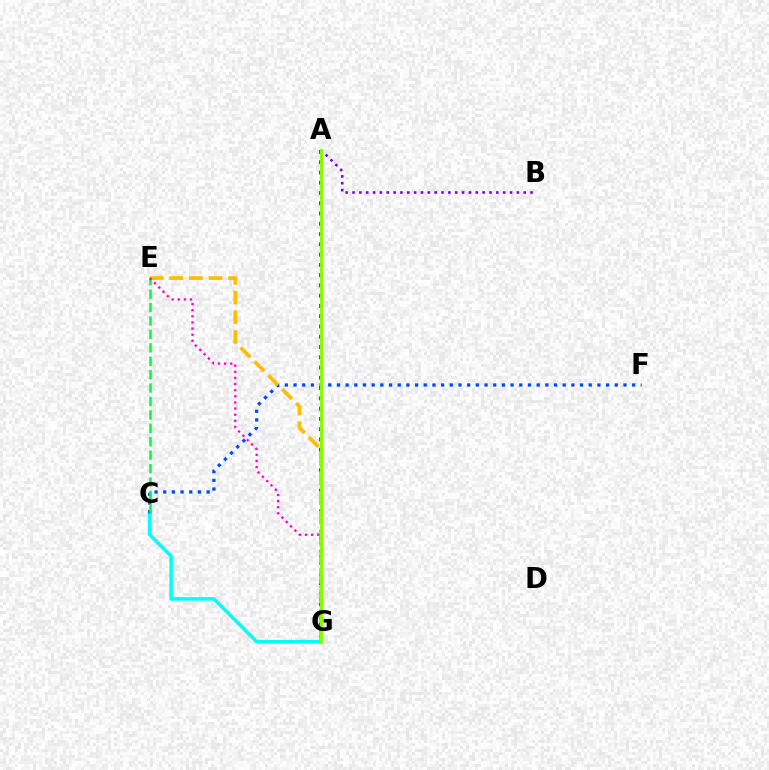{('A', 'G'): [{'color': '#ff0000', 'line_style': 'dotted', 'thickness': 2.79}, {'color': '#84ff00', 'line_style': 'solid', 'thickness': 2.12}], ('C', 'G'): [{'color': '#00fff6', 'line_style': 'solid', 'thickness': 2.51}], ('C', 'F'): [{'color': '#004bff', 'line_style': 'dotted', 'thickness': 2.36}], ('C', 'E'): [{'color': '#00ff39', 'line_style': 'dashed', 'thickness': 1.82}], ('A', 'B'): [{'color': '#7200ff', 'line_style': 'dotted', 'thickness': 1.86}], ('E', 'G'): [{'color': '#ffbd00', 'line_style': 'dashed', 'thickness': 2.67}, {'color': '#ff00cf', 'line_style': 'dotted', 'thickness': 1.66}]}